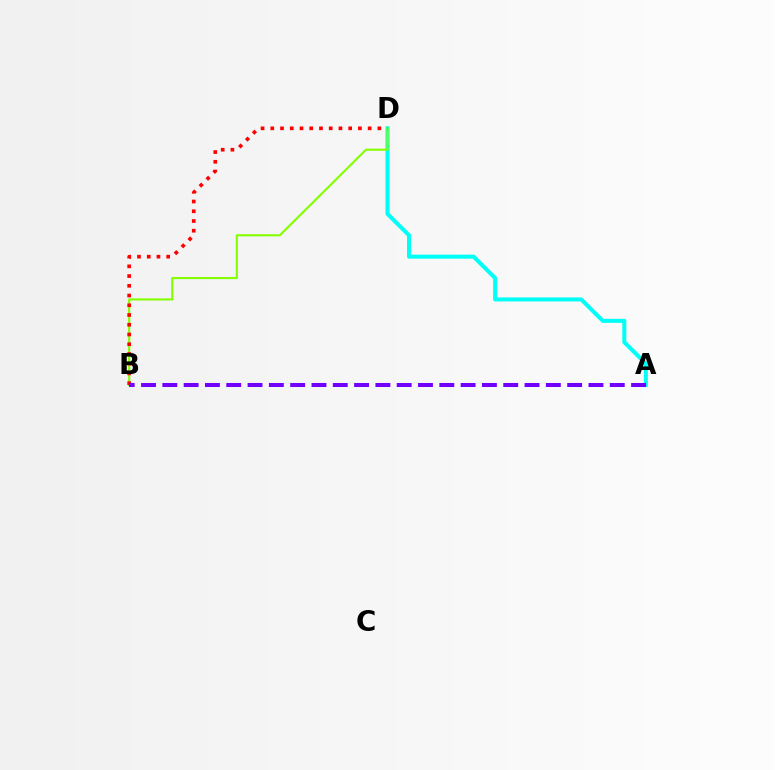{('A', 'D'): [{'color': '#00fff6', 'line_style': 'solid', 'thickness': 2.89}], ('B', 'D'): [{'color': '#84ff00', 'line_style': 'solid', 'thickness': 1.53}, {'color': '#ff0000', 'line_style': 'dotted', 'thickness': 2.65}], ('A', 'B'): [{'color': '#7200ff', 'line_style': 'dashed', 'thickness': 2.89}]}